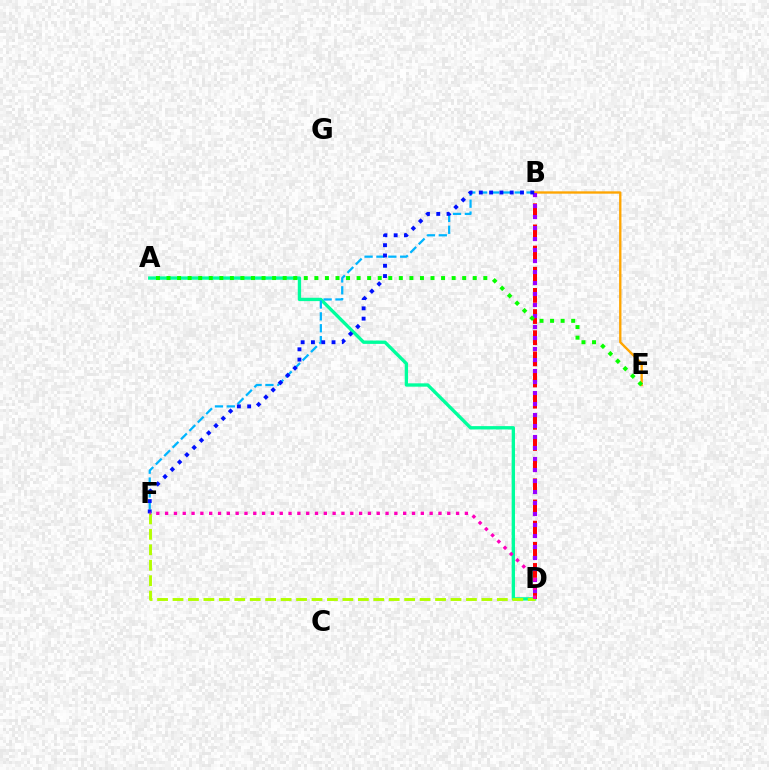{('A', 'D'): [{'color': '#00ff9d', 'line_style': 'solid', 'thickness': 2.4}], ('B', 'F'): [{'color': '#00b5ff', 'line_style': 'dashed', 'thickness': 1.61}, {'color': '#0010ff', 'line_style': 'dotted', 'thickness': 2.8}], ('B', 'E'): [{'color': '#ffa500', 'line_style': 'solid', 'thickness': 1.69}], ('D', 'F'): [{'color': '#b3ff00', 'line_style': 'dashed', 'thickness': 2.1}, {'color': '#ff00bd', 'line_style': 'dotted', 'thickness': 2.4}], ('B', 'D'): [{'color': '#ff0000', 'line_style': 'dashed', 'thickness': 2.87}, {'color': '#9b00ff', 'line_style': 'dotted', 'thickness': 2.99}], ('A', 'E'): [{'color': '#08ff00', 'line_style': 'dotted', 'thickness': 2.87}]}